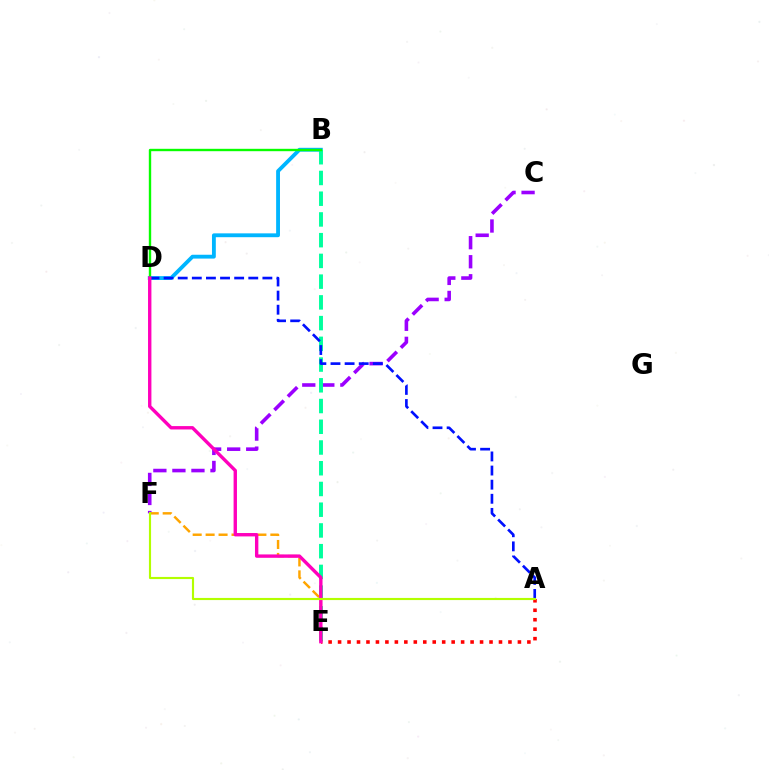{('C', 'F'): [{'color': '#9b00ff', 'line_style': 'dashed', 'thickness': 2.59}], ('B', 'D'): [{'color': '#00b5ff', 'line_style': 'solid', 'thickness': 2.77}, {'color': '#08ff00', 'line_style': 'solid', 'thickness': 1.72}], ('B', 'E'): [{'color': '#00ff9d', 'line_style': 'dashed', 'thickness': 2.82}], ('E', 'F'): [{'color': '#ffa500', 'line_style': 'dashed', 'thickness': 1.76}], ('A', 'D'): [{'color': '#0010ff', 'line_style': 'dashed', 'thickness': 1.92}], ('A', 'E'): [{'color': '#ff0000', 'line_style': 'dotted', 'thickness': 2.57}], ('D', 'E'): [{'color': '#ff00bd', 'line_style': 'solid', 'thickness': 2.43}], ('A', 'F'): [{'color': '#b3ff00', 'line_style': 'solid', 'thickness': 1.54}]}